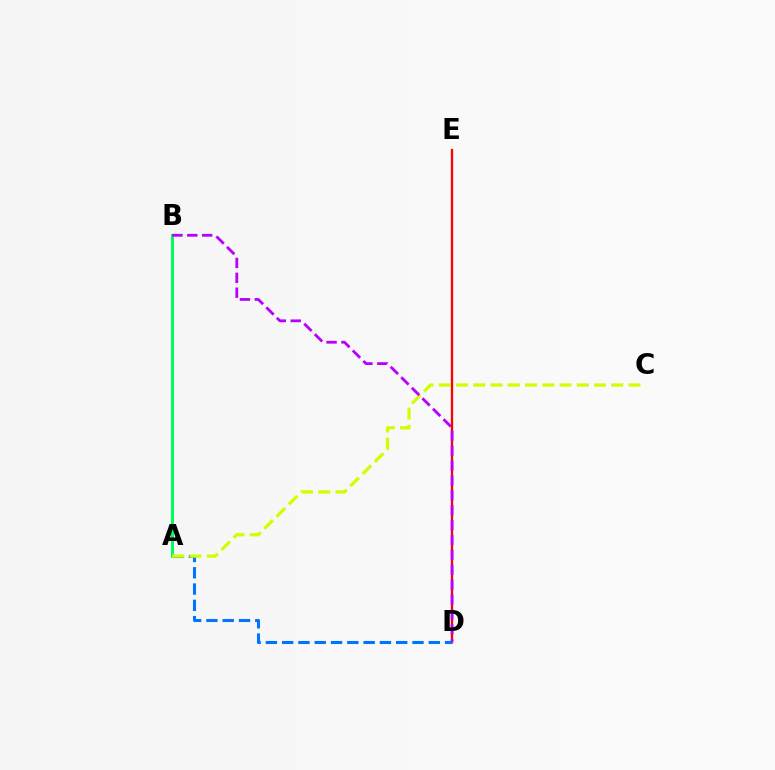{('D', 'E'): [{'color': '#ff0000', 'line_style': 'solid', 'thickness': 1.65}], ('A', 'D'): [{'color': '#0074ff', 'line_style': 'dashed', 'thickness': 2.21}], ('A', 'B'): [{'color': '#00ff5c', 'line_style': 'solid', 'thickness': 2.15}], ('A', 'C'): [{'color': '#d1ff00', 'line_style': 'dashed', 'thickness': 2.34}], ('B', 'D'): [{'color': '#b900ff', 'line_style': 'dashed', 'thickness': 2.02}]}